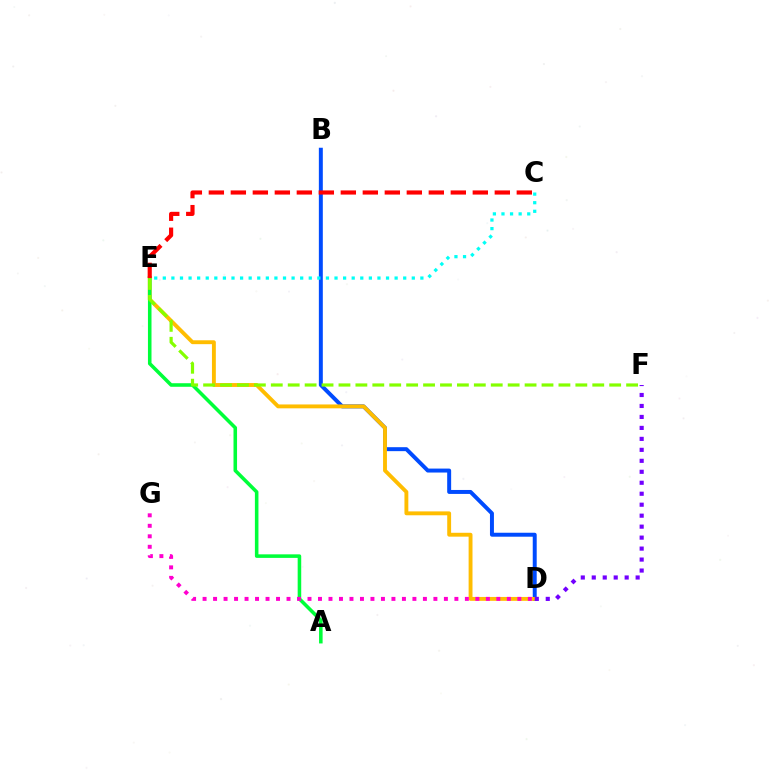{('B', 'D'): [{'color': '#004bff', 'line_style': 'solid', 'thickness': 2.85}], ('D', 'E'): [{'color': '#ffbd00', 'line_style': 'solid', 'thickness': 2.79}], ('A', 'E'): [{'color': '#00ff39', 'line_style': 'solid', 'thickness': 2.56}], ('C', 'E'): [{'color': '#00fff6', 'line_style': 'dotted', 'thickness': 2.33}, {'color': '#ff0000', 'line_style': 'dashed', 'thickness': 2.99}], ('D', 'G'): [{'color': '#ff00cf', 'line_style': 'dotted', 'thickness': 2.85}], ('D', 'F'): [{'color': '#7200ff', 'line_style': 'dotted', 'thickness': 2.98}], ('E', 'F'): [{'color': '#84ff00', 'line_style': 'dashed', 'thickness': 2.3}]}